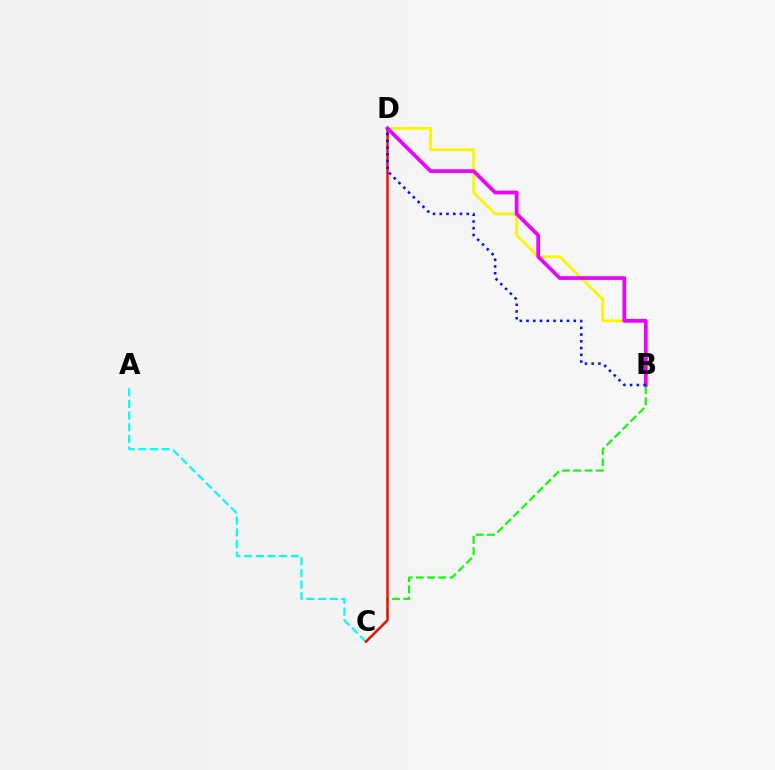{('B', 'D'): [{'color': '#fcf500', 'line_style': 'solid', 'thickness': 2.0}, {'color': '#ee00ff', 'line_style': 'solid', 'thickness': 2.66}, {'color': '#0010ff', 'line_style': 'dotted', 'thickness': 1.83}], ('B', 'C'): [{'color': '#08ff00', 'line_style': 'dashed', 'thickness': 1.53}], ('A', 'C'): [{'color': '#00fff6', 'line_style': 'dashed', 'thickness': 1.59}], ('C', 'D'): [{'color': '#ff0000', 'line_style': 'solid', 'thickness': 1.7}]}